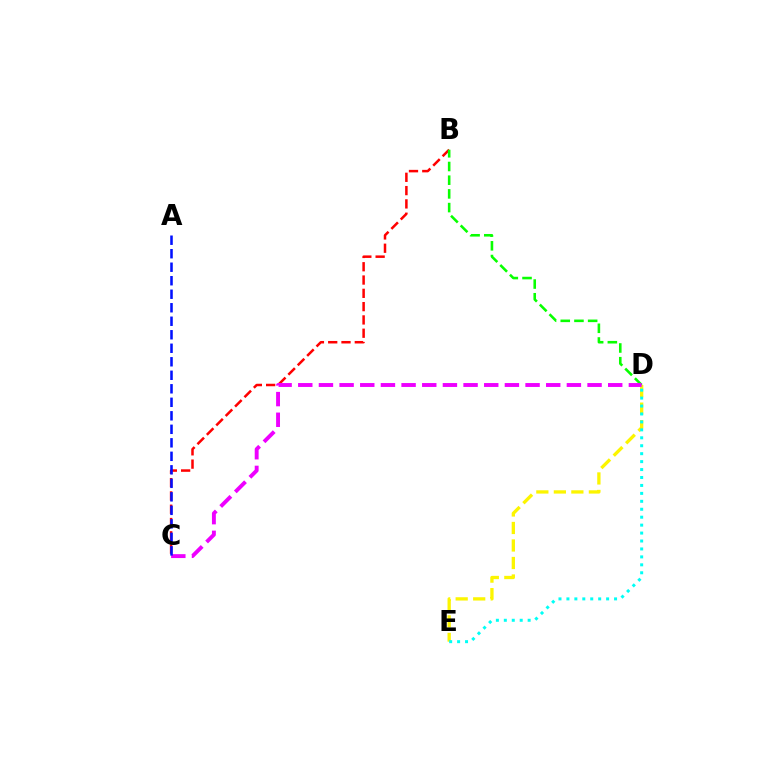{('B', 'C'): [{'color': '#ff0000', 'line_style': 'dashed', 'thickness': 1.81}], ('B', 'D'): [{'color': '#08ff00', 'line_style': 'dashed', 'thickness': 1.86}], ('D', 'E'): [{'color': '#fcf500', 'line_style': 'dashed', 'thickness': 2.38}, {'color': '#00fff6', 'line_style': 'dotted', 'thickness': 2.16}], ('C', 'D'): [{'color': '#ee00ff', 'line_style': 'dashed', 'thickness': 2.81}], ('A', 'C'): [{'color': '#0010ff', 'line_style': 'dashed', 'thickness': 1.83}]}